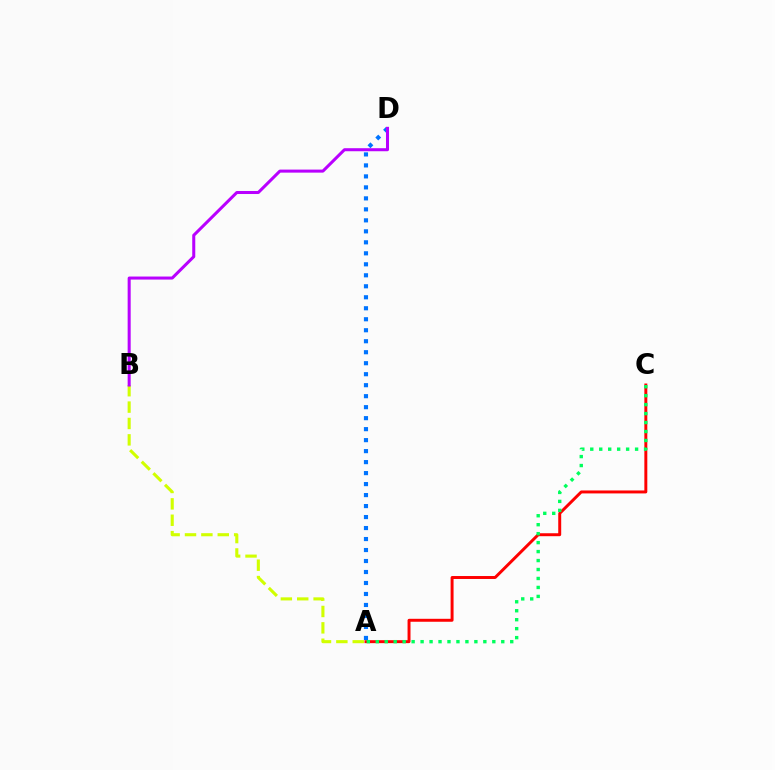{('A', 'B'): [{'color': '#d1ff00', 'line_style': 'dashed', 'thickness': 2.23}], ('A', 'C'): [{'color': '#ff0000', 'line_style': 'solid', 'thickness': 2.13}, {'color': '#00ff5c', 'line_style': 'dotted', 'thickness': 2.44}], ('A', 'D'): [{'color': '#0074ff', 'line_style': 'dotted', 'thickness': 2.99}], ('B', 'D'): [{'color': '#b900ff', 'line_style': 'solid', 'thickness': 2.18}]}